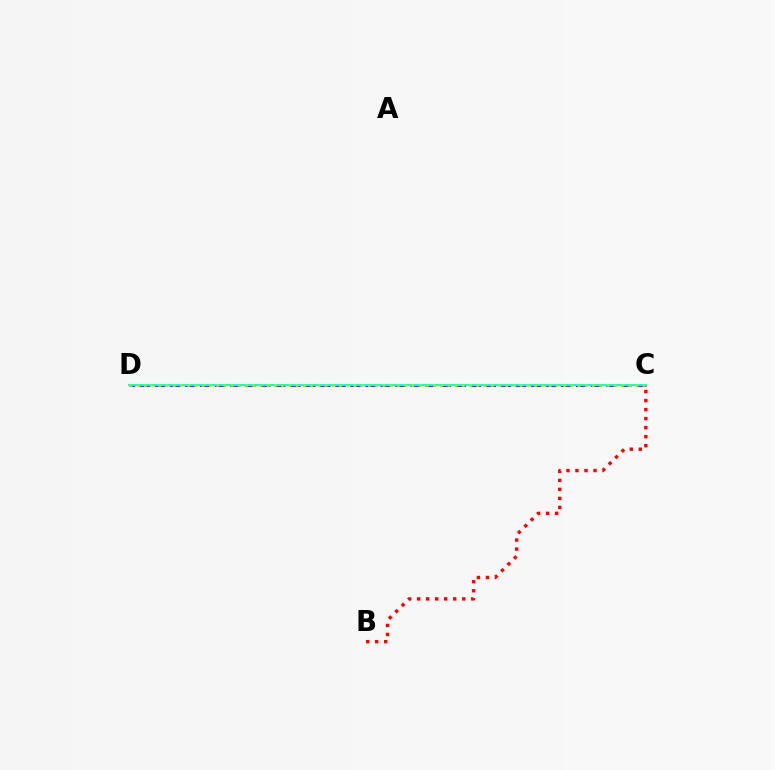{('C', 'D'): [{'color': '#7200ff', 'line_style': 'dashed', 'thickness': 2.04}, {'color': '#00fff6', 'line_style': 'solid', 'thickness': 1.52}, {'color': '#84ff00', 'line_style': 'dotted', 'thickness': 1.96}], ('B', 'C'): [{'color': '#ff0000', 'line_style': 'dotted', 'thickness': 2.45}]}